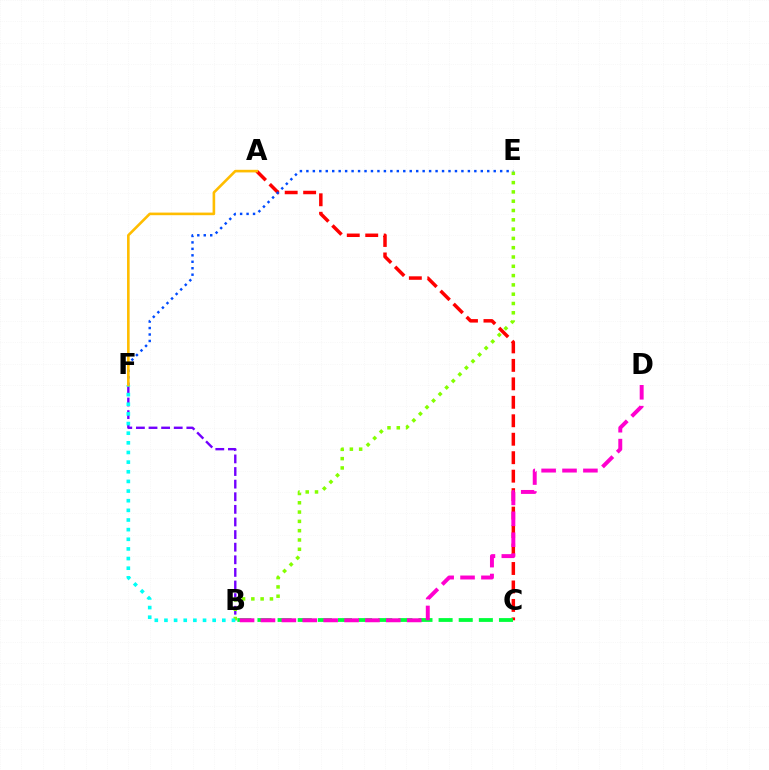{('B', 'F'): [{'color': '#7200ff', 'line_style': 'dashed', 'thickness': 1.71}, {'color': '#00fff6', 'line_style': 'dotted', 'thickness': 2.62}], ('B', 'E'): [{'color': '#84ff00', 'line_style': 'dotted', 'thickness': 2.53}], ('A', 'C'): [{'color': '#ff0000', 'line_style': 'dashed', 'thickness': 2.51}], ('E', 'F'): [{'color': '#004bff', 'line_style': 'dotted', 'thickness': 1.76}], ('B', 'C'): [{'color': '#00ff39', 'line_style': 'dashed', 'thickness': 2.73}], ('B', 'D'): [{'color': '#ff00cf', 'line_style': 'dashed', 'thickness': 2.84}], ('A', 'F'): [{'color': '#ffbd00', 'line_style': 'solid', 'thickness': 1.88}]}